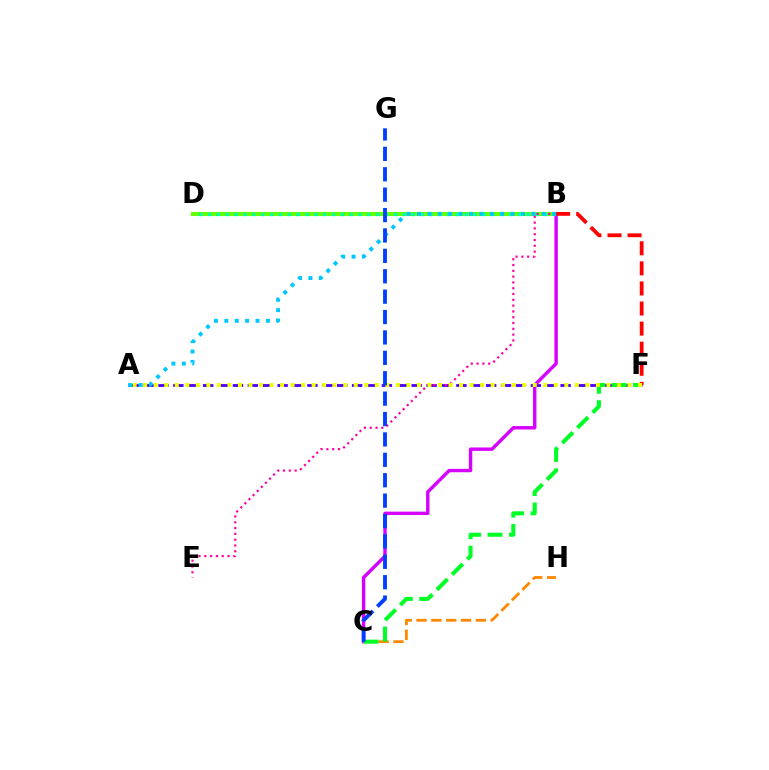{('A', 'F'): [{'color': '#4f00ff', 'line_style': 'dashed', 'thickness': 2.02}, {'color': '#eeff00', 'line_style': 'dotted', 'thickness': 2.86}], ('C', 'H'): [{'color': '#ff8800', 'line_style': 'dashed', 'thickness': 2.01}], ('B', 'D'): [{'color': '#66ff00', 'line_style': 'solid', 'thickness': 2.92}, {'color': '#00ffaf', 'line_style': 'dotted', 'thickness': 2.4}], ('B', 'C'): [{'color': '#d600ff', 'line_style': 'solid', 'thickness': 2.45}], ('B', 'E'): [{'color': '#ff00a0', 'line_style': 'dotted', 'thickness': 1.58}], ('B', 'F'): [{'color': '#ff0000', 'line_style': 'dashed', 'thickness': 2.73}], ('C', 'F'): [{'color': '#00ff27', 'line_style': 'dashed', 'thickness': 2.92}], ('A', 'B'): [{'color': '#00c7ff', 'line_style': 'dotted', 'thickness': 2.82}], ('C', 'G'): [{'color': '#003fff', 'line_style': 'dashed', 'thickness': 2.77}]}